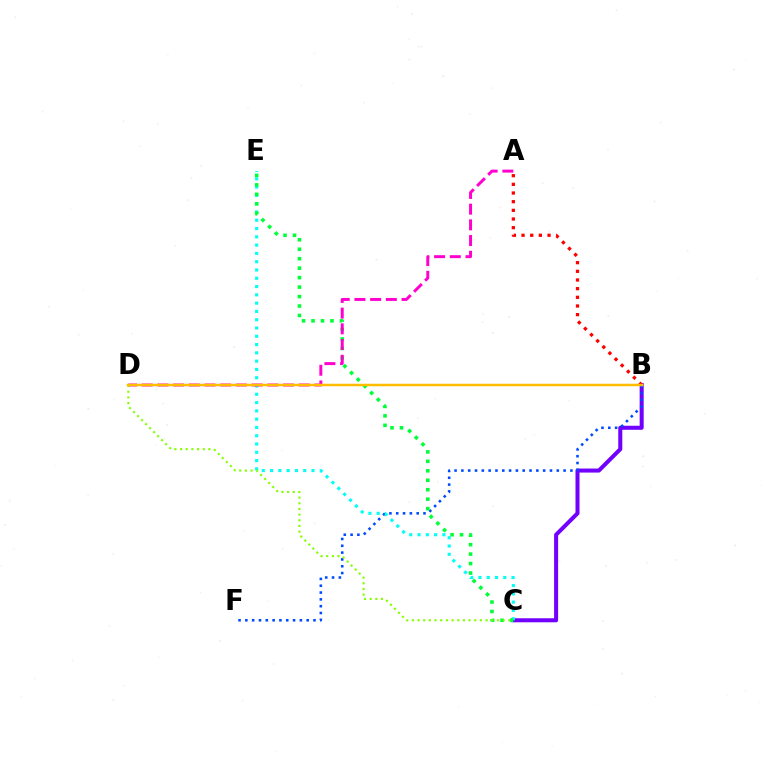{('B', 'C'): [{'color': '#7200ff', 'line_style': 'solid', 'thickness': 2.9}], ('A', 'B'): [{'color': '#ff0000', 'line_style': 'dotted', 'thickness': 2.35}], ('B', 'F'): [{'color': '#004bff', 'line_style': 'dotted', 'thickness': 1.85}], ('C', 'E'): [{'color': '#00fff6', 'line_style': 'dotted', 'thickness': 2.25}, {'color': '#00ff39', 'line_style': 'dotted', 'thickness': 2.57}], ('A', 'D'): [{'color': '#ff00cf', 'line_style': 'dashed', 'thickness': 2.13}], ('C', 'D'): [{'color': '#84ff00', 'line_style': 'dotted', 'thickness': 1.54}], ('B', 'D'): [{'color': '#ffbd00', 'line_style': 'solid', 'thickness': 1.8}]}